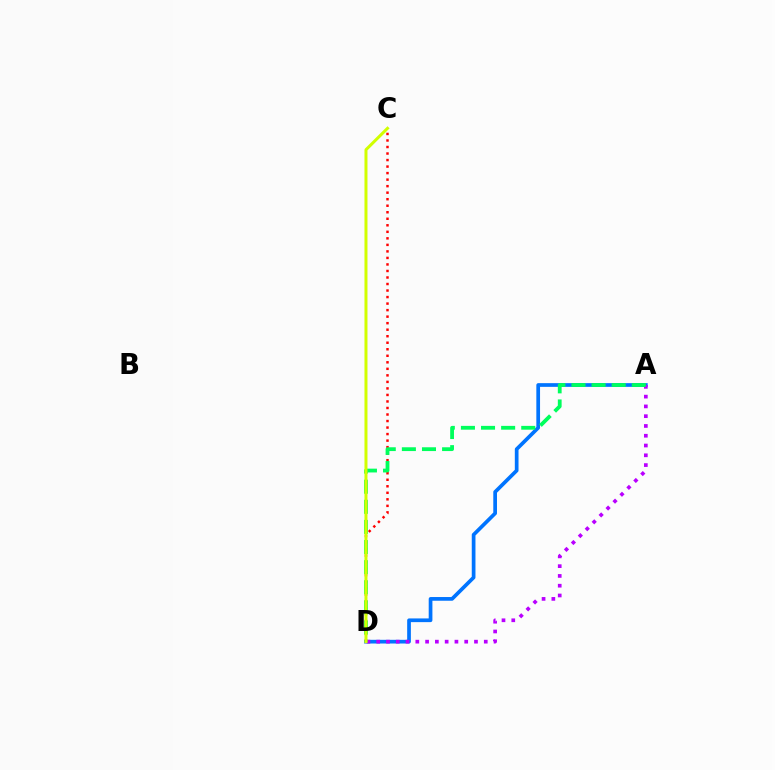{('A', 'D'): [{'color': '#0074ff', 'line_style': 'solid', 'thickness': 2.67}, {'color': '#b900ff', 'line_style': 'dotted', 'thickness': 2.66}, {'color': '#00ff5c', 'line_style': 'dashed', 'thickness': 2.73}], ('C', 'D'): [{'color': '#ff0000', 'line_style': 'dotted', 'thickness': 1.77}, {'color': '#d1ff00', 'line_style': 'solid', 'thickness': 2.16}]}